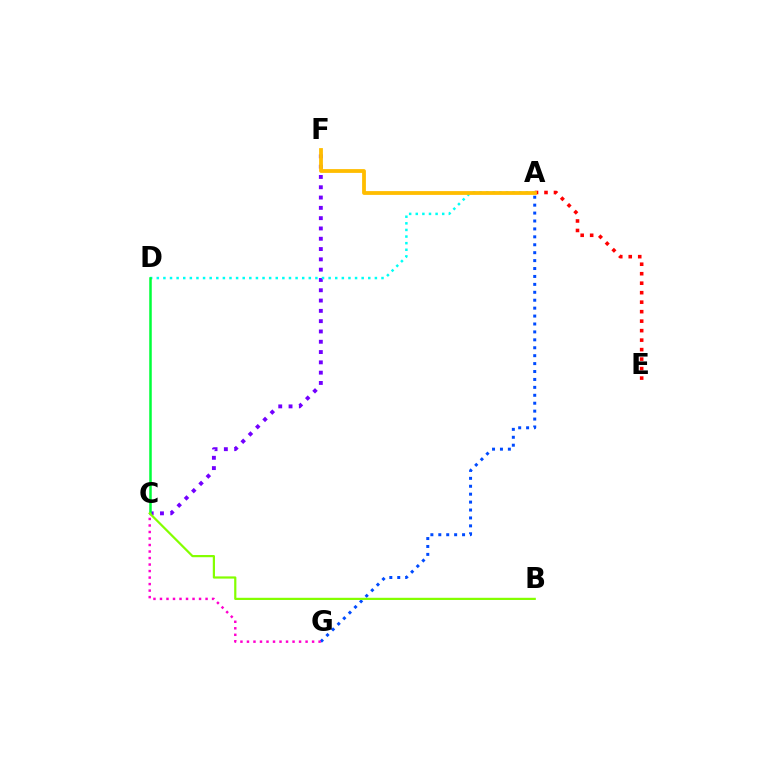{('C', 'F'): [{'color': '#7200ff', 'line_style': 'dotted', 'thickness': 2.8}], ('A', 'G'): [{'color': '#004bff', 'line_style': 'dotted', 'thickness': 2.15}], ('A', 'E'): [{'color': '#ff0000', 'line_style': 'dotted', 'thickness': 2.58}], ('C', 'G'): [{'color': '#ff00cf', 'line_style': 'dotted', 'thickness': 1.77}], ('A', 'D'): [{'color': '#00fff6', 'line_style': 'dotted', 'thickness': 1.8}], ('A', 'F'): [{'color': '#ffbd00', 'line_style': 'solid', 'thickness': 2.73}], ('C', 'D'): [{'color': '#00ff39', 'line_style': 'solid', 'thickness': 1.8}], ('B', 'C'): [{'color': '#84ff00', 'line_style': 'solid', 'thickness': 1.59}]}